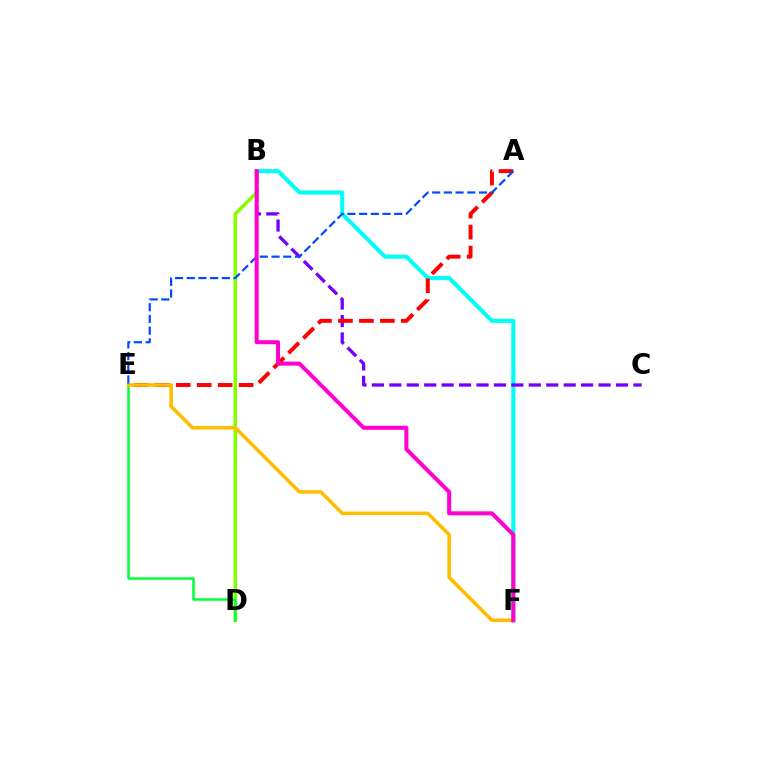{('B', 'D'): [{'color': '#84ff00', 'line_style': 'solid', 'thickness': 2.6}], ('B', 'F'): [{'color': '#00fff6', 'line_style': 'solid', 'thickness': 2.94}, {'color': '#ff00cf', 'line_style': 'solid', 'thickness': 2.9}], ('B', 'C'): [{'color': '#7200ff', 'line_style': 'dashed', 'thickness': 2.37}], ('A', 'E'): [{'color': '#ff0000', 'line_style': 'dashed', 'thickness': 2.85}, {'color': '#004bff', 'line_style': 'dashed', 'thickness': 1.59}], ('D', 'E'): [{'color': '#00ff39', 'line_style': 'solid', 'thickness': 1.8}], ('E', 'F'): [{'color': '#ffbd00', 'line_style': 'solid', 'thickness': 2.56}]}